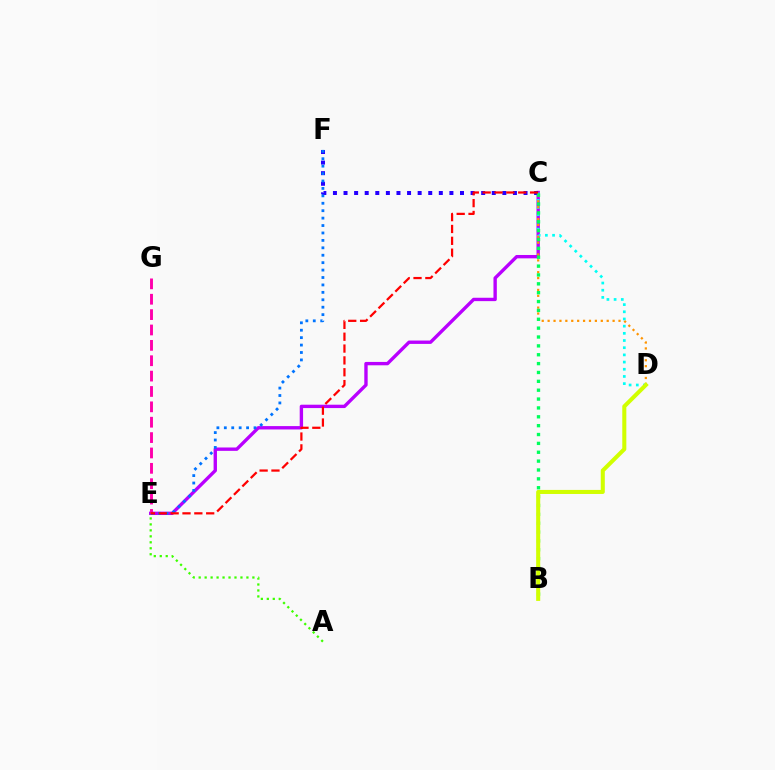{('C', 'E'): [{'color': '#b900ff', 'line_style': 'solid', 'thickness': 2.42}, {'color': '#ff0000', 'line_style': 'dashed', 'thickness': 1.61}], ('A', 'E'): [{'color': '#3dff00', 'line_style': 'dotted', 'thickness': 1.62}], ('C', 'F'): [{'color': '#2500ff', 'line_style': 'dotted', 'thickness': 2.88}], ('C', 'D'): [{'color': '#00fff6', 'line_style': 'dotted', 'thickness': 1.95}, {'color': '#ff9400', 'line_style': 'dotted', 'thickness': 1.61}], ('E', 'F'): [{'color': '#0074ff', 'line_style': 'dotted', 'thickness': 2.02}], ('B', 'C'): [{'color': '#00ff5c', 'line_style': 'dotted', 'thickness': 2.41}], ('B', 'D'): [{'color': '#d1ff00', 'line_style': 'solid', 'thickness': 2.92}], ('E', 'G'): [{'color': '#ff00ac', 'line_style': 'dashed', 'thickness': 2.09}]}